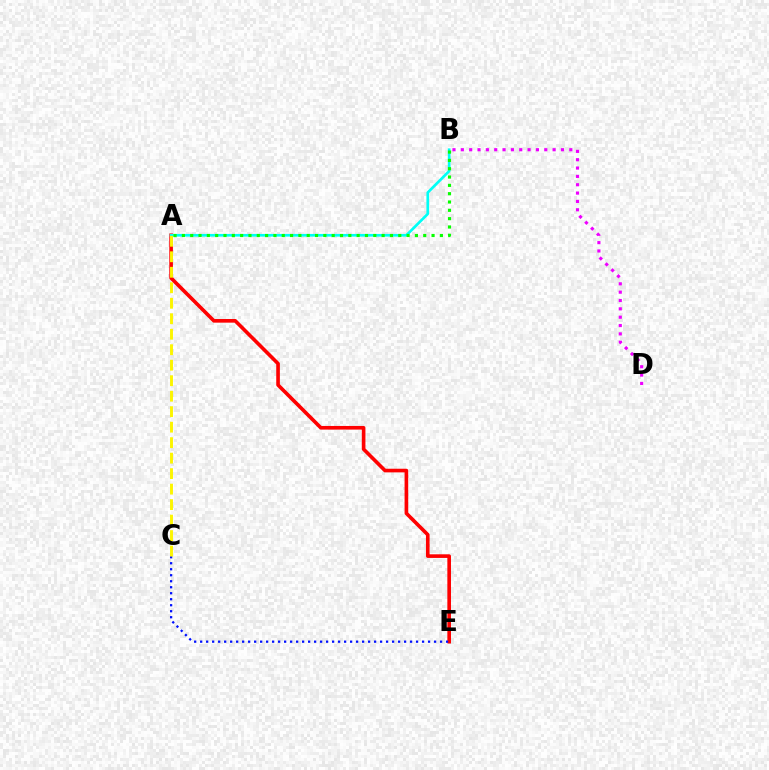{('A', 'E'): [{'color': '#ff0000', 'line_style': 'solid', 'thickness': 2.61}], ('A', 'B'): [{'color': '#00fff6', 'line_style': 'solid', 'thickness': 1.94}, {'color': '#08ff00', 'line_style': 'dotted', 'thickness': 2.26}], ('C', 'E'): [{'color': '#0010ff', 'line_style': 'dotted', 'thickness': 1.63}], ('B', 'D'): [{'color': '#ee00ff', 'line_style': 'dotted', 'thickness': 2.27}], ('A', 'C'): [{'color': '#fcf500', 'line_style': 'dashed', 'thickness': 2.1}]}